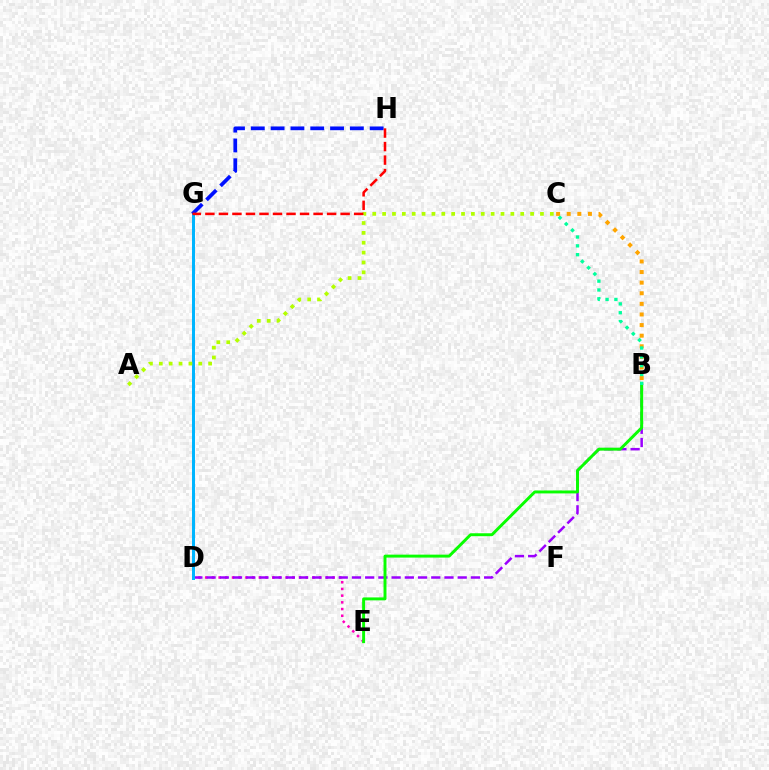{('D', 'E'): [{'color': '#ff00bd', 'line_style': 'dotted', 'thickness': 1.82}], ('B', 'D'): [{'color': '#9b00ff', 'line_style': 'dashed', 'thickness': 1.8}], ('D', 'G'): [{'color': '#00b5ff', 'line_style': 'solid', 'thickness': 2.17}], ('G', 'H'): [{'color': '#0010ff', 'line_style': 'dashed', 'thickness': 2.69}, {'color': '#ff0000', 'line_style': 'dashed', 'thickness': 1.84}], ('B', 'C'): [{'color': '#ffa500', 'line_style': 'dotted', 'thickness': 2.88}, {'color': '#00ff9d', 'line_style': 'dotted', 'thickness': 2.4}], ('B', 'E'): [{'color': '#08ff00', 'line_style': 'solid', 'thickness': 2.12}], ('A', 'C'): [{'color': '#b3ff00', 'line_style': 'dotted', 'thickness': 2.68}]}